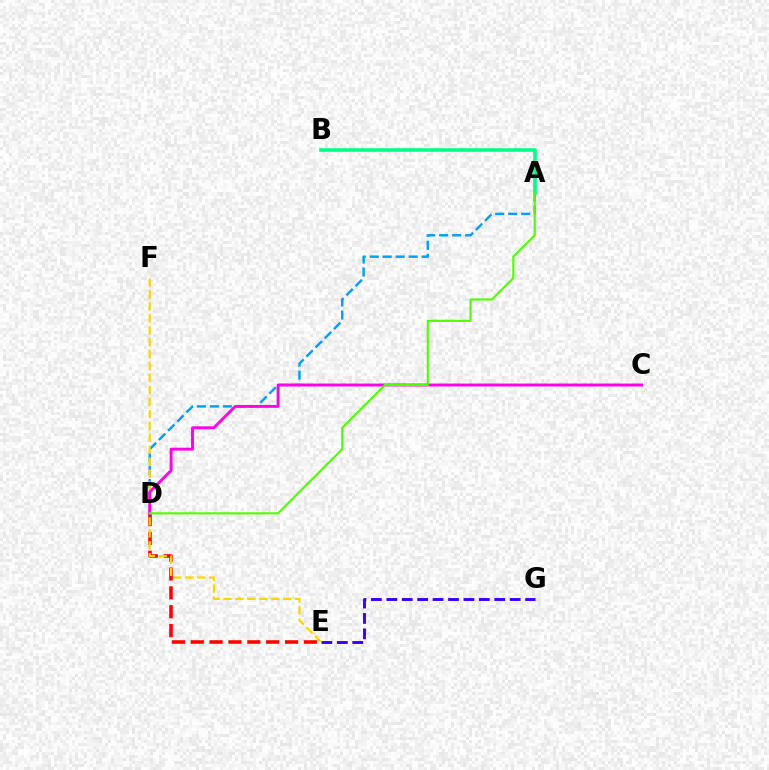{('A', 'D'): [{'color': '#009eff', 'line_style': 'dashed', 'thickness': 1.76}, {'color': '#4fff00', 'line_style': 'solid', 'thickness': 1.52}], ('D', 'E'): [{'color': '#ff0000', 'line_style': 'dashed', 'thickness': 2.56}], ('E', 'G'): [{'color': '#3700ff', 'line_style': 'dashed', 'thickness': 2.09}], ('E', 'F'): [{'color': '#ffd500', 'line_style': 'dashed', 'thickness': 1.62}], ('C', 'D'): [{'color': '#ff00ed', 'line_style': 'solid', 'thickness': 2.1}], ('A', 'B'): [{'color': '#00ff86', 'line_style': 'solid', 'thickness': 2.58}]}